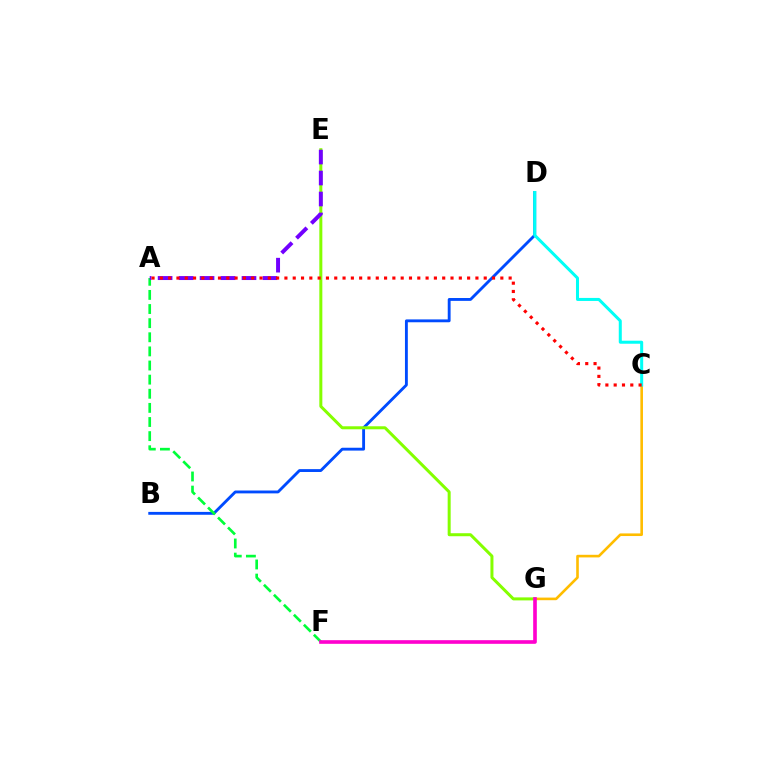{('B', 'D'): [{'color': '#004bff', 'line_style': 'solid', 'thickness': 2.06}], ('E', 'G'): [{'color': '#84ff00', 'line_style': 'solid', 'thickness': 2.16}], ('C', 'G'): [{'color': '#ffbd00', 'line_style': 'solid', 'thickness': 1.88}], ('A', 'F'): [{'color': '#00ff39', 'line_style': 'dashed', 'thickness': 1.92}], ('F', 'G'): [{'color': '#ff00cf', 'line_style': 'solid', 'thickness': 2.62}], ('A', 'E'): [{'color': '#7200ff', 'line_style': 'dashed', 'thickness': 2.85}], ('C', 'D'): [{'color': '#00fff6', 'line_style': 'solid', 'thickness': 2.18}], ('A', 'C'): [{'color': '#ff0000', 'line_style': 'dotted', 'thickness': 2.26}]}